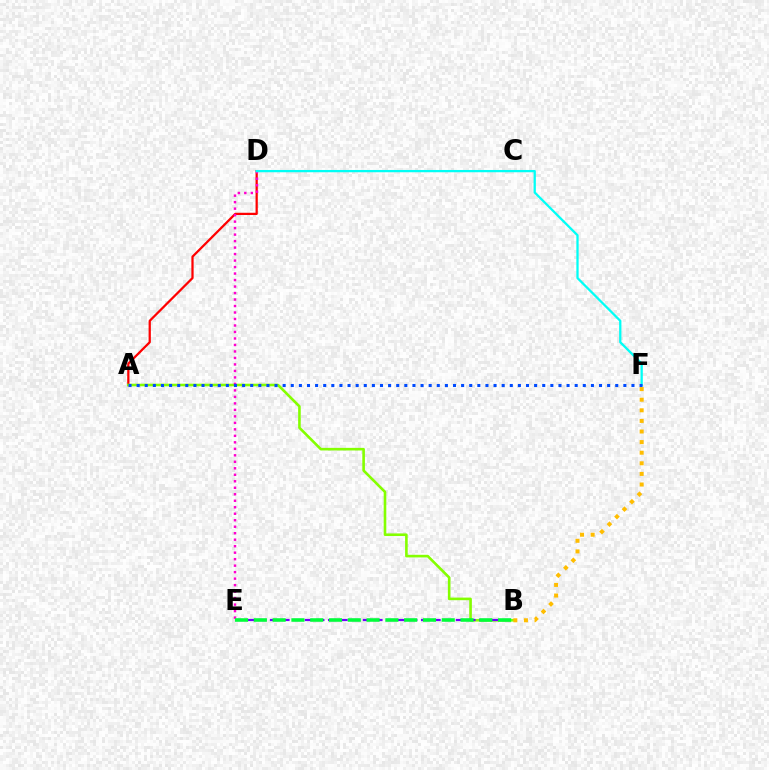{('A', 'D'): [{'color': '#ff0000', 'line_style': 'solid', 'thickness': 1.62}], ('A', 'B'): [{'color': '#84ff00', 'line_style': 'solid', 'thickness': 1.88}], ('D', 'E'): [{'color': '#ff00cf', 'line_style': 'dotted', 'thickness': 1.76}], ('B', 'E'): [{'color': '#7200ff', 'line_style': 'dashed', 'thickness': 1.58}, {'color': '#00ff39', 'line_style': 'dashed', 'thickness': 2.55}], ('B', 'F'): [{'color': '#ffbd00', 'line_style': 'dotted', 'thickness': 2.88}], ('D', 'F'): [{'color': '#00fff6', 'line_style': 'solid', 'thickness': 1.64}], ('A', 'F'): [{'color': '#004bff', 'line_style': 'dotted', 'thickness': 2.2}]}